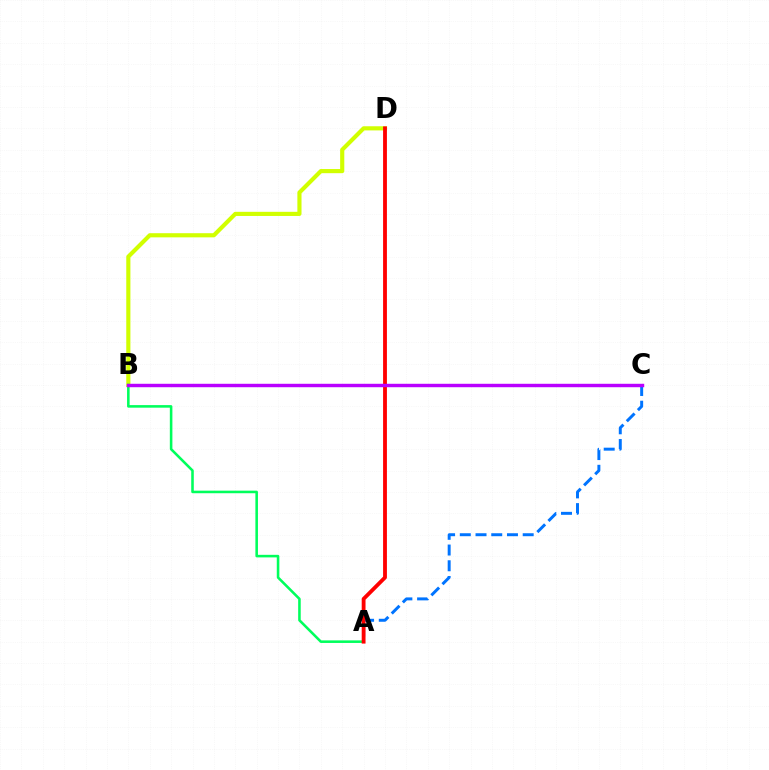{('B', 'D'): [{'color': '#d1ff00', 'line_style': 'solid', 'thickness': 2.99}], ('A', 'B'): [{'color': '#00ff5c', 'line_style': 'solid', 'thickness': 1.85}], ('A', 'C'): [{'color': '#0074ff', 'line_style': 'dashed', 'thickness': 2.14}], ('A', 'D'): [{'color': '#ff0000', 'line_style': 'solid', 'thickness': 2.76}], ('B', 'C'): [{'color': '#b900ff', 'line_style': 'solid', 'thickness': 2.47}]}